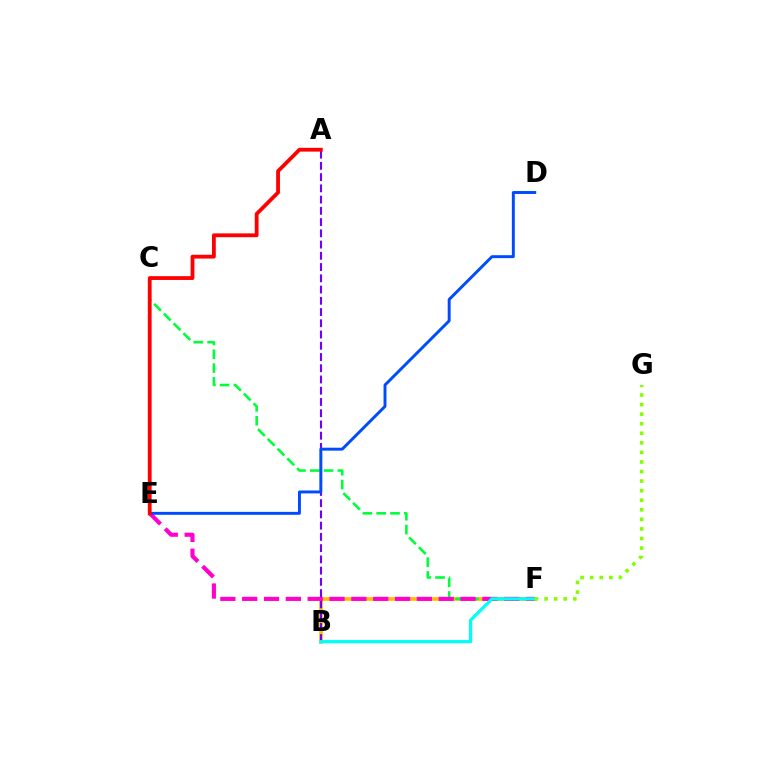{('B', 'F'): [{'color': '#ffbd00', 'line_style': 'solid', 'thickness': 2.65}, {'color': '#00fff6', 'line_style': 'solid', 'thickness': 2.33}], ('C', 'F'): [{'color': '#00ff39', 'line_style': 'dashed', 'thickness': 1.88}], ('A', 'B'): [{'color': '#7200ff', 'line_style': 'dashed', 'thickness': 1.53}], ('E', 'F'): [{'color': '#ff00cf', 'line_style': 'dashed', 'thickness': 2.97}], ('D', 'E'): [{'color': '#004bff', 'line_style': 'solid', 'thickness': 2.11}], ('A', 'E'): [{'color': '#ff0000', 'line_style': 'solid', 'thickness': 2.74}], ('F', 'G'): [{'color': '#84ff00', 'line_style': 'dotted', 'thickness': 2.6}]}